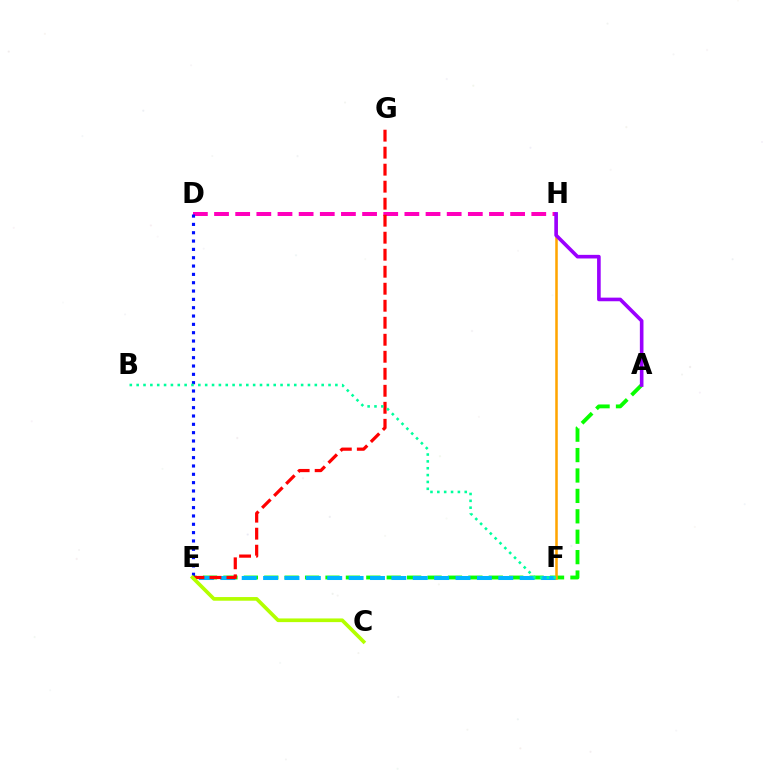{('A', 'E'): [{'color': '#08ff00', 'line_style': 'dashed', 'thickness': 2.77}], ('D', 'H'): [{'color': '#ff00bd', 'line_style': 'dashed', 'thickness': 2.87}], ('E', 'F'): [{'color': '#00b5ff', 'line_style': 'dashed', 'thickness': 2.9}], ('D', 'E'): [{'color': '#0010ff', 'line_style': 'dotted', 'thickness': 2.26}], ('E', 'G'): [{'color': '#ff0000', 'line_style': 'dashed', 'thickness': 2.31}], ('F', 'H'): [{'color': '#ffa500', 'line_style': 'solid', 'thickness': 1.83}], ('C', 'E'): [{'color': '#b3ff00', 'line_style': 'solid', 'thickness': 2.64}], ('A', 'H'): [{'color': '#9b00ff', 'line_style': 'solid', 'thickness': 2.61}], ('B', 'F'): [{'color': '#00ff9d', 'line_style': 'dotted', 'thickness': 1.86}]}